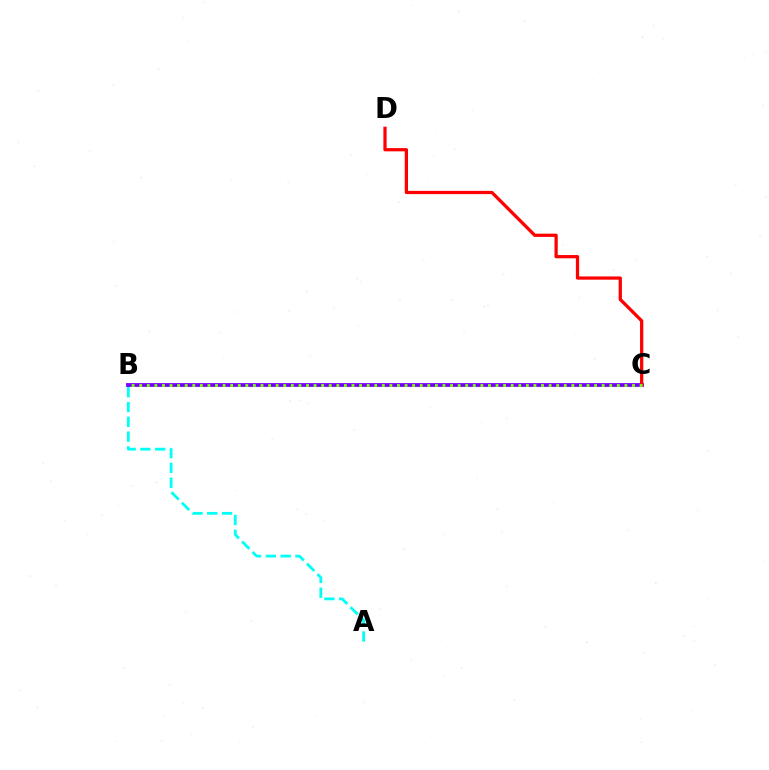{('B', 'C'): [{'color': '#7200ff', 'line_style': 'solid', 'thickness': 2.74}, {'color': '#84ff00', 'line_style': 'dotted', 'thickness': 2.06}], ('C', 'D'): [{'color': '#ff0000', 'line_style': 'solid', 'thickness': 2.34}], ('A', 'B'): [{'color': '#00fff6', 'line_style': 'dashed', 'thickness': 2.01}]}